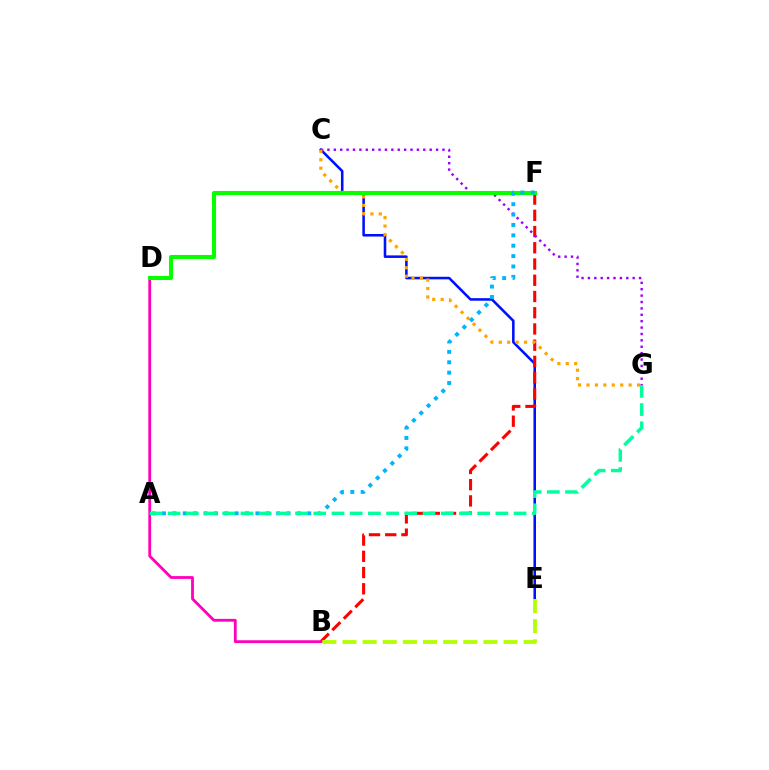{('C', 'E'): [{'color': '#0010ff', 'line_style': 'solid', 'thickness': 1.85}], ('B', 'F'): [{'color': '#ff0000', 'line_style': 'dashed', 'thickness': 2.21}], ('C', 'G'): [{'color': '#9b00ff', 'line_style': 'dotted', 'thickness': 1.74}, {'color': '#ffa500', 'line_style': 'dotted', 'thickness': 2.29}], ('B', 'D'): [{'color': '#ff00bd', 'line_style': 'solid', 'thickness': 2.02}], ('D', 'F'): [{'color': '#08ff00', 'line_style': 'solid', 'thickness': 2.94}], ('B', 'E'): [{'color': '#b3ff00', 'line_style': 'dashed', 'thickness': 2.74}], ('A', 'F'): [{'color': '#00b5ff', 'line_style': 'dotted', 'thickness': 2.82}], ('A', 'G'): [{'color': '#00ff9d', 'line_style': 'dashed', 'thickness': 2.47}]}